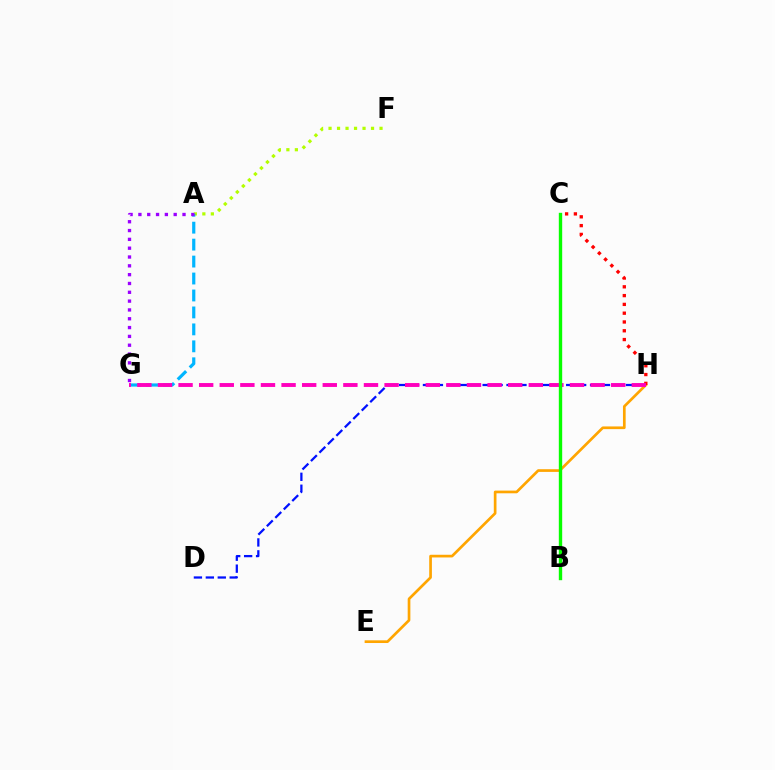{('D', 'H'): [{'color': '#0010ff', 'line_style': 'dashed', 'thickness': 1.62}], ('E', 'H'): [{'color': '#ffa500', 'line_style': 'solid', 'thickness': 1.93}], ('A', 'F'): [{'color': '#b3ff00', 'line_style': 'dotted', 'thickness': 2.31}], ('C', 'H'): [{'color': '#ff0000', 'line_style': 'dotted', 'thickness': 2.39}], ('A', 'G'): [{'color': '#00b5ff', 'line_style': 'dashed', 'thickness': 2.3}, {'color': '#9b00ff', 'line_style': 'dotted', 'thickness': 2.4}], ('B', 'C'): [{'color': '#00ff9d', 'line_style': 'dotted', 'thickness': 1.82}, {'color': '#08ff00', 'line_style': 'solid', 'thickness': 2.43}], ('G', 'H'): [{'color': '#ff00bd', 'line_style': 'dashed', 'thickness': 2.8}]}